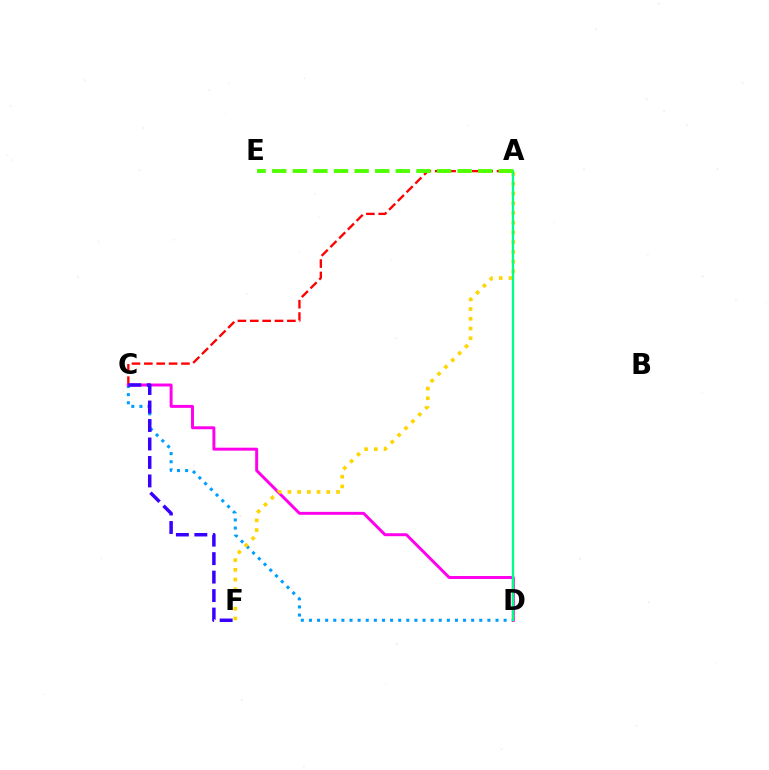{('A', 'C'): [{'color': '#ff0000', 'line_style': 'dashed', 'thickness': 1.68}], ('C', 'D'): [{'color': '#009eff', 'line_style': 'dotted', 'thickness': 2.2}, {'color': '#ff00ed', 'line_style': 'solid', 'thickness': 2.13}], ('A', 'F'): [{'color': '#ffd500', 'line_style': 'dotted', 'thickness': 2.64}], ('A', 'D'): [{'color': '#00ff86', 'line_style': 'solid', 'thickness': 1.66}], ('C', 'F'): [{'color': '#3700ff', 'line_style': 'dashed', 'thickness': 2.51}], ('A', 'E'): [{'color': '#4fff00', 'line_style': 'dashed', 'thickness': 2.8}]}